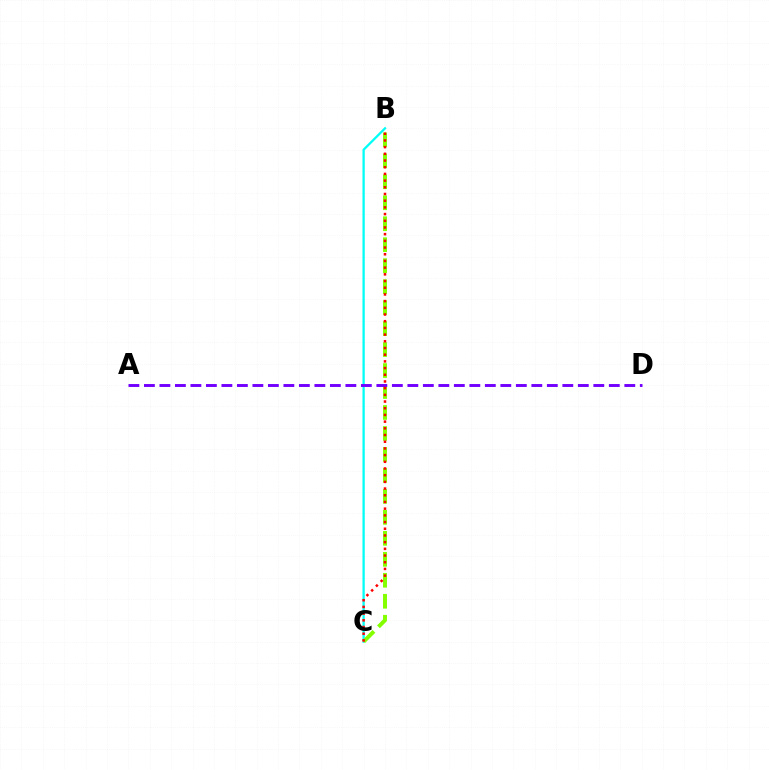{('B', 'C'): [{'color': '#00fff6', 'line_style': 'solid', 'thickness': 1.64}, {'color': '#84ff00', 'line_style': 'dashed', 'thickness': 2.85}, {'color': '#ff0000', 'line_style': 'dotted', 'thickness': 1.82}], ('A', 'D'): [{'color': '#7200ff', 'line_style': 'dashed', 'thickness': 2.11}]}